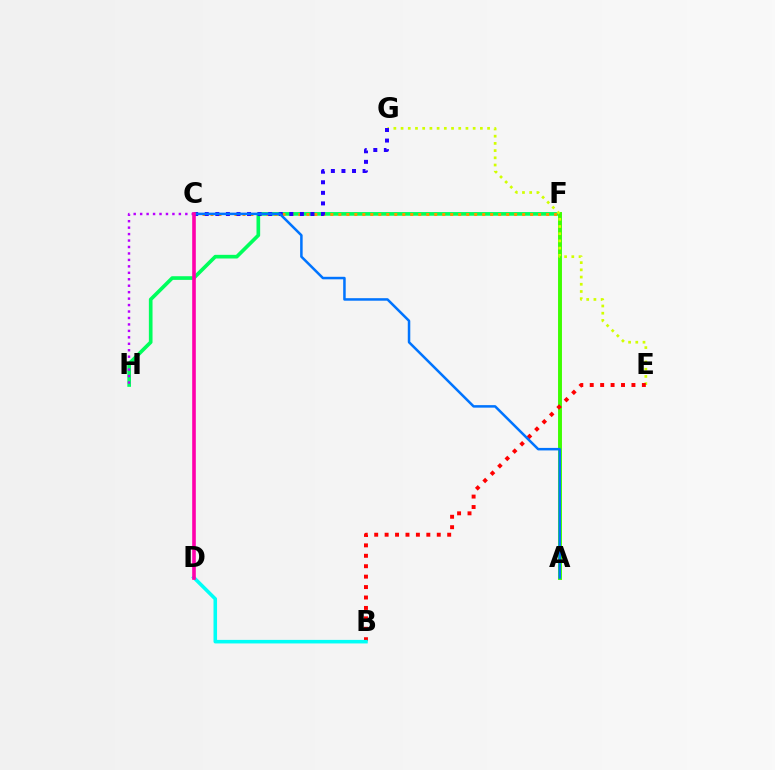{('F', 'H'): [{'color': '#00ff5c', 'line_style': 'solid', 'thickness': 2.64}], ('C', 'F'): [{'color': '#ff9400', 'line_style': 'dotted', 'thickness': 2.17}], ('A', 'F'): [{'color': '#3dff00', 'line_style': 'solid', 'thickness': 2.82}], ('E', 'G'): [{'color': '#d1ff00', 'line_style': 'dotted', 'thickness': 1.96}], ('C', 'G'): [{'color': '#2500ff', 'line_style': 'dotted', 'thickness': 2.87}], ('B', 'E'): [{'color': '#ff0000', 'line_style': 'dotted', 'thickness': 2.83}], ('A', 'C'): [{'color': '#0074ff', 'line_style': 'solid', 'thickness': 1.81}], ('B', 'D'): [{'color': '#00fff6', 'line_style': 'solid', 'thickness': 2.55}], ('C', 'H'): [{'color': '#b900ff', 'line_style': 'dotted', 'thickness': 1.75}], ('C', 'D'): [{'color': '#ff00ac', 'line_style': 'solid', 'thickness': 2.61}]}